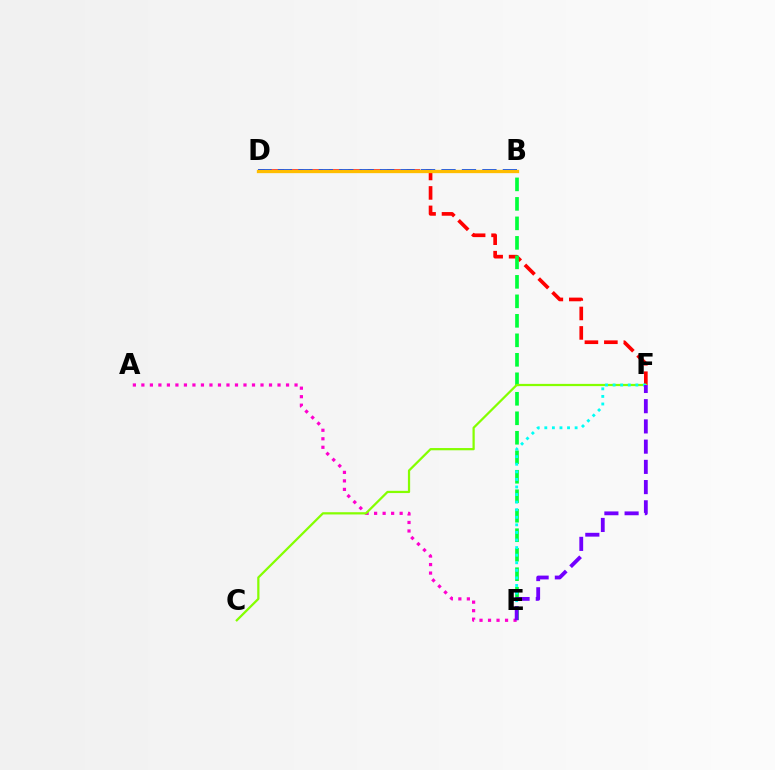{('D', 'F'): [{'color': '#ff0000', 'line_style': 'dashed', 'thickness': 2.64}], ('B', 'E'): [{'color': '#00ff39', 'line_style': 'dashed', 'thickness': 2.65}], ('B', 'D'): [{'color': '#004bff', 'line_style': 'dashed', 'thickness': 2.78}, {'color': '#ffbd00', 'line_style': 'solid', 'thickness': 2.38}], ('A', 'E'): [{'color': '#ff00cf', 'line_style': 'dotted', 'thickness': 2.31}], ('C', 'F'): [{'color': '#84ff00', 'line_style': 'solid', 'thickness': 1.61}], ('E', 'F'): [{'color': '#00fff6', 'line_style': 'dotted', 'thickness': 2.06}, {'color': '#7200ff', 'line_style': 'dashed', 'thickness': 2.75}]}